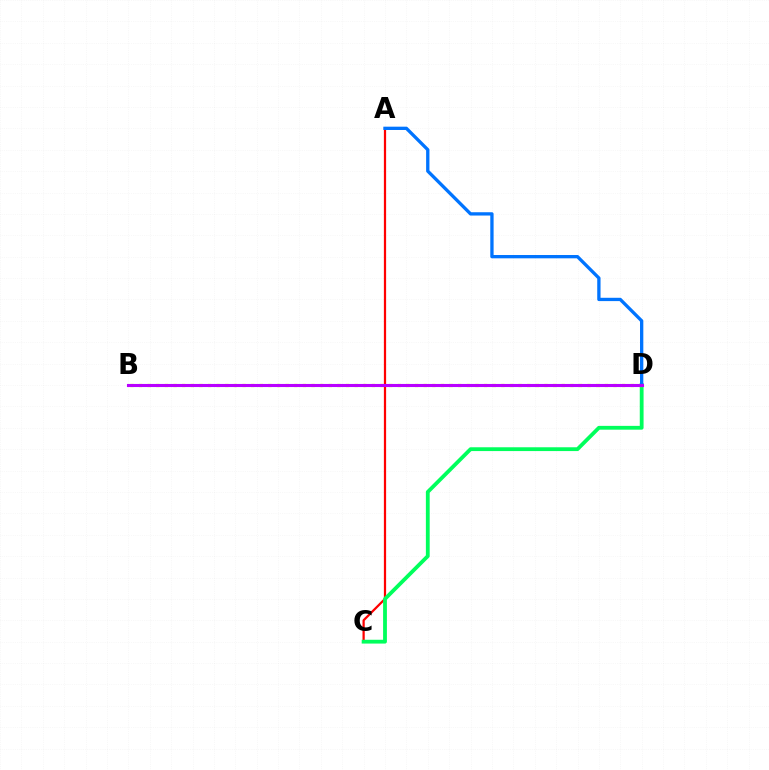{('A', 'C'): [{'color': '#ff0000', 'line_style': 'solid', 'thickness': 1.61}], ('C', 'D'): [{'color': '#00ff5c', 'line_style': 'solid', 'thickness': 2.74}], ('B', 'D'): [{'color': '#d1ff00', 'line_style': 'dotted', 'thickness': 2.34}, {'color': '#b900ff', 'line_style': 'solid', 'thickness': 2.22}], ('A', 'D'): [{'color': '#0074ff', 'line_style': 'solid', 'thickness': 2.38}]}